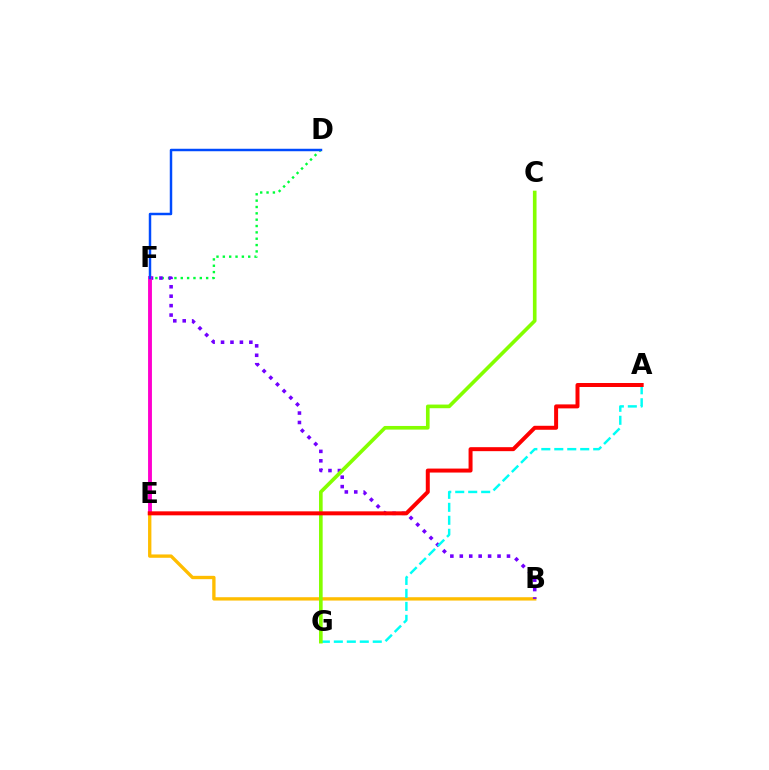{('B', 'E'): [{'color': '#ffbd00', 'line_style': 'solid', 'thickness': 2.4}], ('D', 'F'): [{'color': '#00ff39', 'line_style': 'dotted', 'thickness': 1.72}, {'color': '#004bff', 'line_style': 'solid', 'thickness': 1.78}], ('B', 'F'): [{'color': '#7200ff', 'line_style': 'dotted', 'thickness': 2.56}], ('E', 'F'): [{'color': '#ff00cf', 'line_style': 'solid', 'thickness': 2.79}], ('A', 'G'): [{'color': '#00fff6', 'line_style': 'dashed', 'thickness': 1.76}], ('C', 'G'): [{'color': '#84ff00', 'line_style': 'solid', 'thickness': 2.62}], ('A', 'E'): [{'color': '#ff0000', 'line_style': 'solid', 'thickness': 2.87}]}